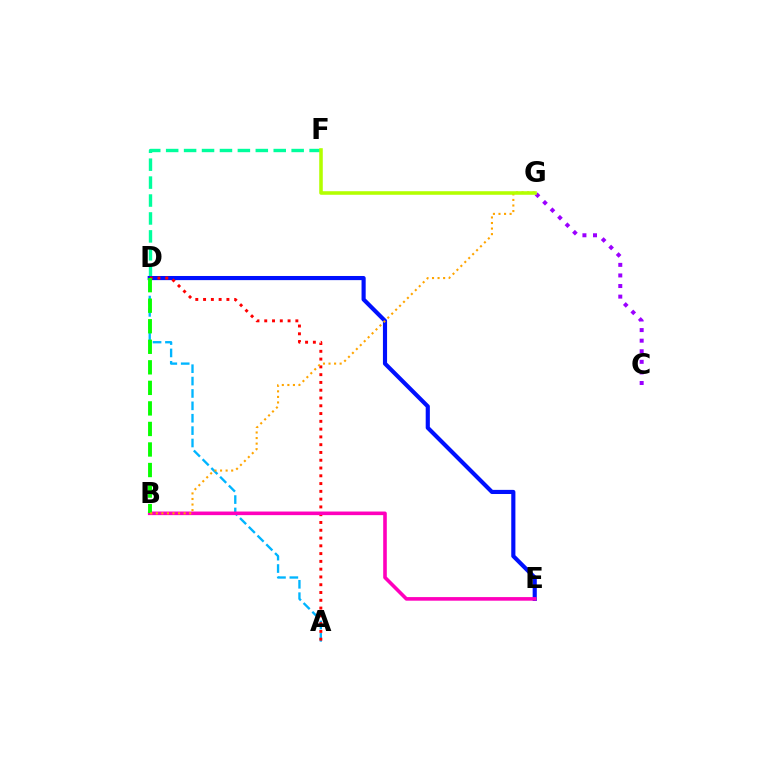{('A', 'D'): [{'color': '#00b5ff', 'line_style': 'dashed', 'thickness': 1.68}, {'color': '#ff0000', 'line_style': 'dotted', 'thickness': 2.11}], ('D', 'F'): [{'color': '#00ff9d', 'line_style': 'dashed', 'thickness': 2.44}], ('D', 'E'): [{'color': '#0010ff', 'line_style': 'solid', 'thickness': 2.98}], ('C', 'G'): [{'color': '#9b00ff', 'line_style': 'dotted', 'thickness': 2.88}], ('B', 'E'): [{'color': '#ff00bd', 'line_style': 'solid', 'thickness': 2.59}], ('B', 'D'): [{'color': '#08ff00', 'line_style': 'dashed', 'thickness': 2.79}], ('B', 'G'): [{'color': '#ffa500', 'line_style': 'dotted', 'thickness': 1.51}], ('F', 'G'): [{'color': '#b3ff00', 'line_style': 'solid', 'thickness': 2.56}]}